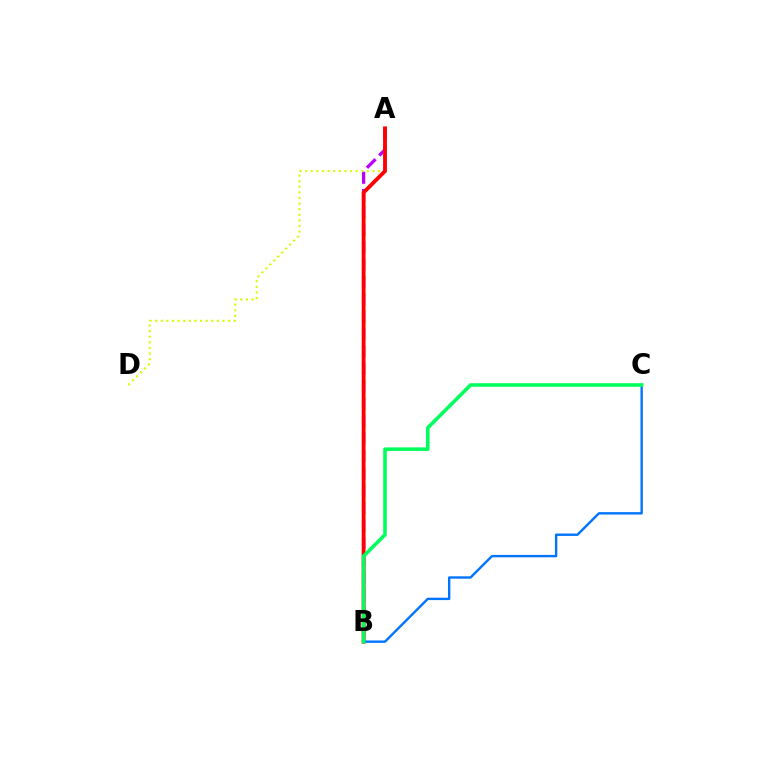{('A', 'B'): [{'color': '#b900ff', 'line_style': 'dashed', 'thickness': 2.36}, {'color': '#ff0000', 'line_style': 'solid', 'thickness': 2.76}], ('A', 'D'): [{'color': '#d1ff00', 'line_style': 'dotted', 'thickness': 1.52}], ('B', 'C'): [{'color': '#0074ff', 'line_style': 'solid', 'thickness': 1.72}, {'color': '#00ff5c', 'line_style': 'solid', 'thickness': 2.58}]}